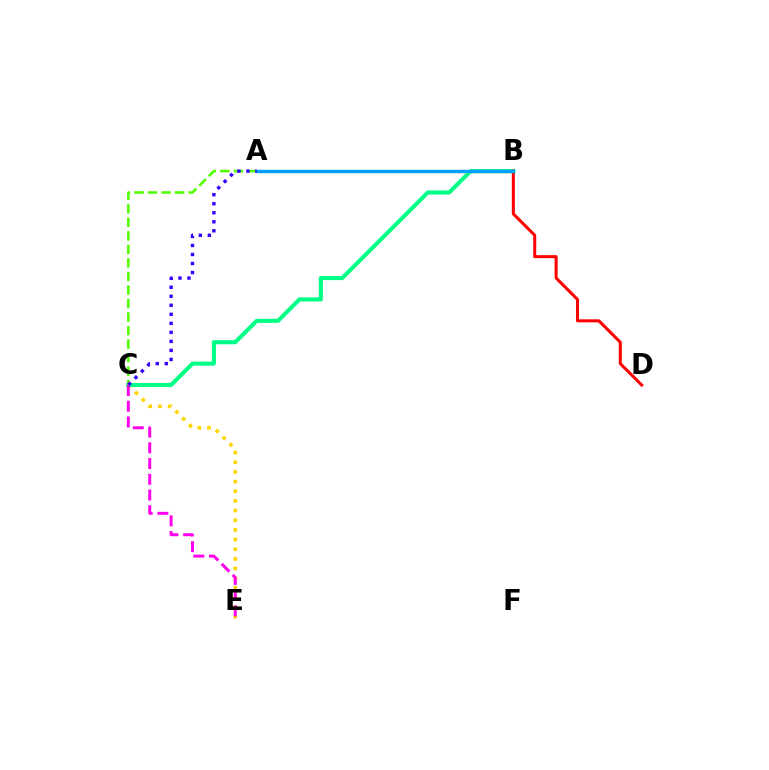{('C', 'E'): [{'color': '#ffd500', 'line_style': 'dotted', 'thickness': 2.62}, {'color': '#ff00ed', 'line_style': 'dashed', 'thickness': 2.14}], ('B', 'C'): [{'color': '#00ff86', 'line_style': 'solid', 'thickness': 2.94}], ('A', 'C'): [{'color': '#4fff00', 'line_style': 'dashed', 'thickness': 1.84}, {'color': '#3700ff', 'line_style': 'dotted', 'thickness': 2.45}], ('B', 'D'): [{'color': '#ff0000', 'line_style': 'solid', 'thickness': 2.18}], ('A', 'B'): [{'color': '#009eff', 'line_style': 'solid', 'thickness': 2.44}]}